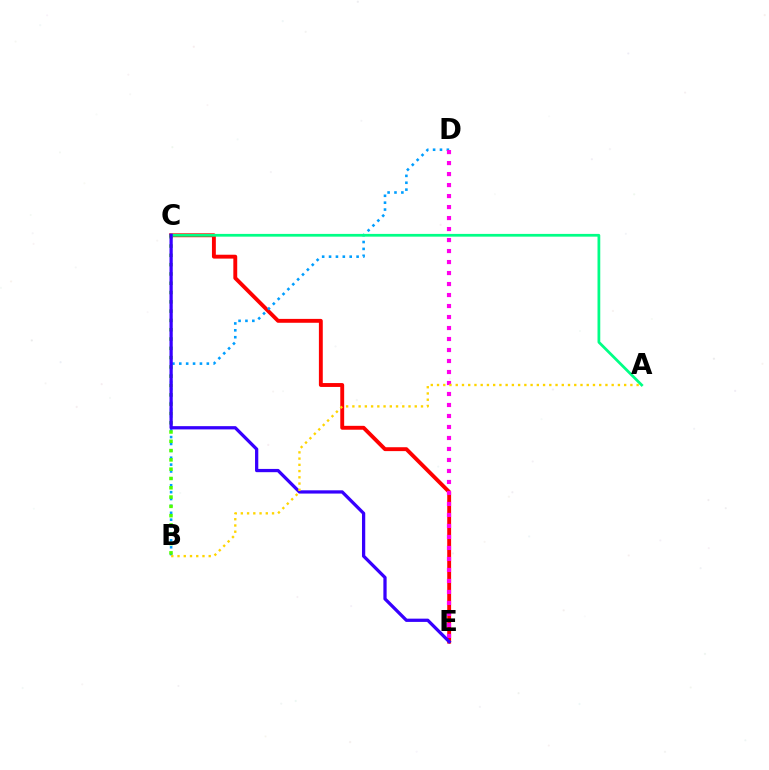{('C', 'E'): [{'color': '#ff0000', 'line_style': 'solid', 'thickness': 2.8}, {'color': '#3700ff', 'line_style': 'solid', 'thickness': 2.35}], ('B', 'D'): [{'color': '#009eff', 'line_style': 'dotted', 'thickness': 1.87}], ('D', 'E'): [{'color': '#ff00ed', 'line_style': 'dotted', 'thickness': 2.99}], ('B', 'C'): [{'color': '#4fff00', 'line_style': 'dotted', 'thickness': 2.53}], ('A', 'C'): [{'color': '#00ff86', 'line_style': 'solid', 'thickness': 1.98}], ('A', 'B'): [{'color': '#ffd500', 'line_style': 'dotted', 'thickness': 1.69}]}